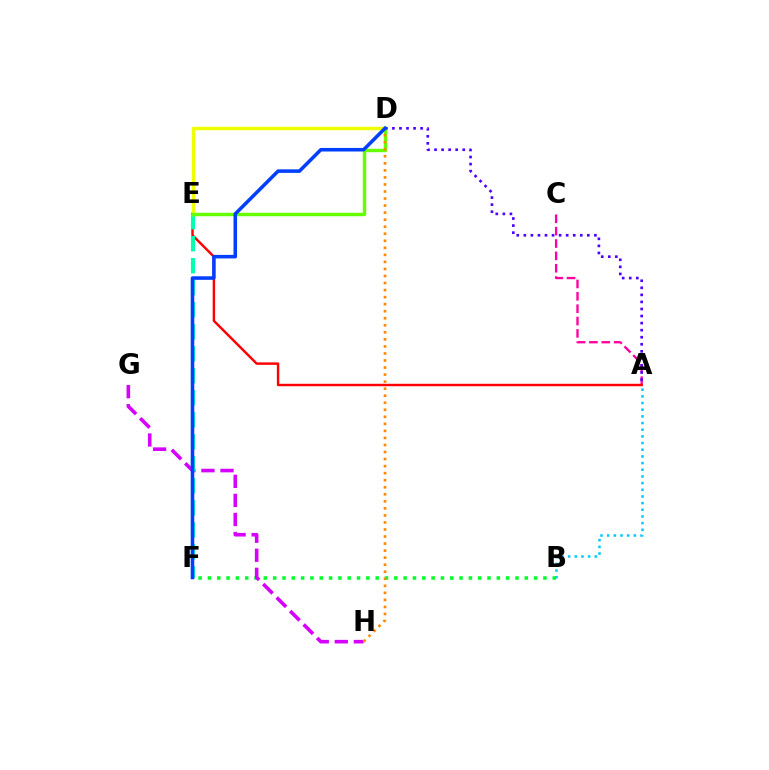{('B', 'F'): [{'color': '#00ff27', 'line_style': 'dotted', 'thickness': 2.53}], ('A', 'C'): [{'color': '#ff00a0', 'line_style': 'dashed', 'thickness': 1.68}], ('G', 'H'): [{'color': '#d600ff', 'line_style': 'dashed', 'thickness': 2.59}], ('A', 'E'): [{'color': '#ff0000', 'line_style': 'solid', 'thickness': 1.75}], ('E', 'F'): [{'color': '#00ffaf', 'line_style': 'dashed', 'thickness': 2.99}], ('D', 'E'): [{'color': '#eeff00', 'line_style': 'solid', 'thickness': 2.5}, {'color': '#66ff00', 'line_style': 'solid', 'thickness': 2.46}], ('A', 'D'): [{'color': '#4f00ff', 'line_style': 'dotted', 'thickness': 1.92}], ('D', 'H'): [{'color': '#ff8800', 'line_style': 'dotted', 'thickness': 1.91}], ('A', 'B'): [{'color': '#00c7ff', 'line_style': 'dotted', 'thickness': 1.81}], ('D', 'F'): [{'color': '#003fff', 'line_style': 'solid', 'thickness': 2.56}]}